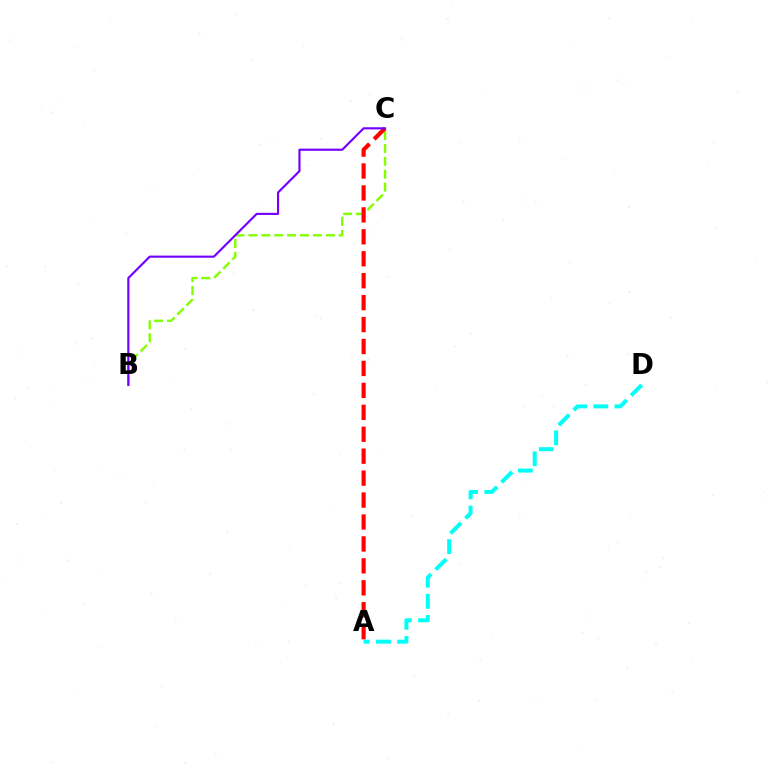{('A', 'D'): [{'color': '#00fff6', 'line_style': 'dashed', 'thickness': 2.88}], ('B', 'C'): [{'color': '#84ff00', 'line_style': 'dashed', 'thickness': 1.75}, {'color': '#7200ff', 'line_style': 'solid', 'thickness': 1.55}], ('A', 'C'): [{'color': '#ff0000', 'line_style': 'dashed', 'thickness': 2.98}]}